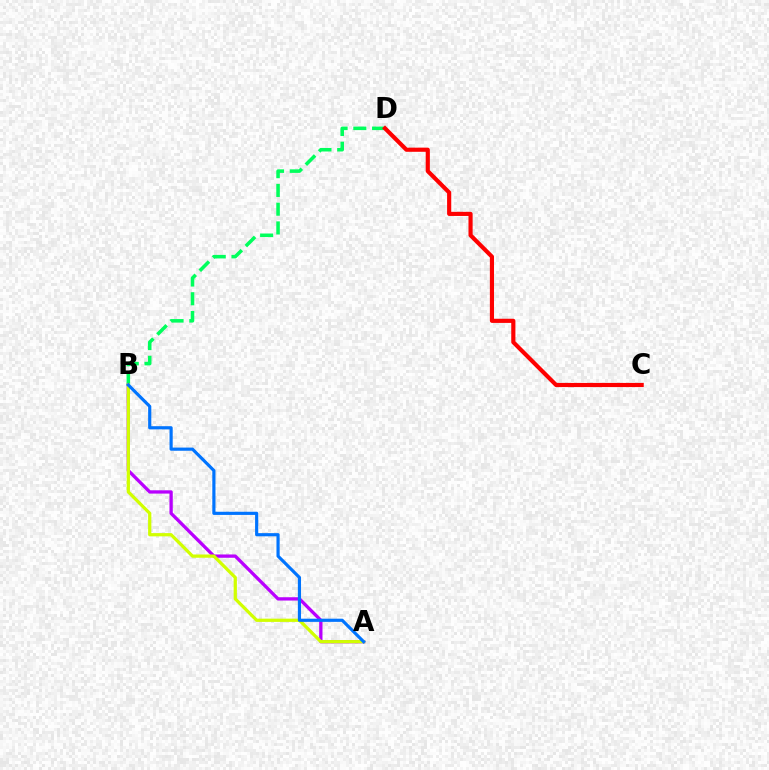{('B', 'D'): [{'color': '#00ff5c', 'line_style': 'dashed', 'thickness': 2.55}], ('C', 'D'): [{'color': '#ff0000', 'line_style': 'solid', 'thickness': 2.98}], ('A', 'B'): [{'color': '#b900ff', 'line_style': 'solid', 'thickness': 2.38}, {'color': '#d1ff00', 'line_style': 'solid', 'thickness': 2.34}, {'color': '#0074ff', 'line_style': 'solid', 'thickness': 2.28}]}